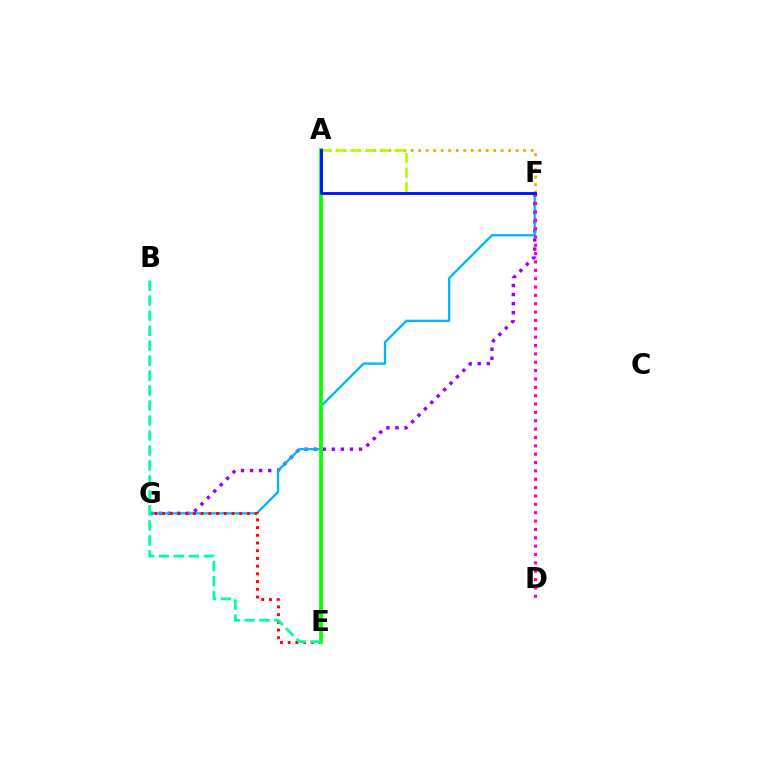{('F', 'G'): [{'color': '#9b00ff', 'line_style': 'dotted', 'thickness': 2.46}, {'color': '#00b5ff', 'line_style': 'solid', 'thickness': 1.66}], ('E', 'G'): [{'color': '#ff0000', 'line_style': 'dotted', 'thickness': 2.1}], ('A', 'E'): [{'color': '#08ff00', 'line_style': 'solid', 'thickness': 2.69}], ('D', 'F'): [{'color': '#ff00bd', 'line_style': 'dotted', 'thickness': 2.27}], ('B', 'E'): [{'color': '#00ff9d', 'line_style': 'dashed', 'thickness': 2.03}], ('A', 'F'): [{'color': '#ffa500', 'line_style': 'dotted', 'thickness': 2.04}, {'color': '#b3ff00', 'line_style': 'dashed', 'thickness': 1.98}, {'color': '#0010ff', 'line_style': 'solid', 'thickness': 2.04}]}